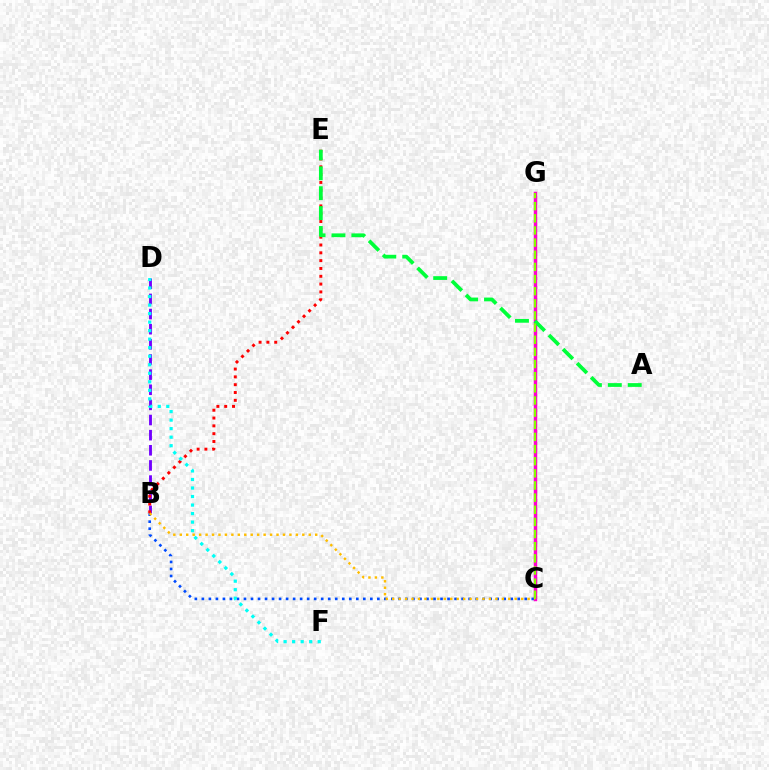{('B', 'D'): [{'color': '#7200ff', 'line_style': 'dashed', 'thickness': 2.06}], ('C', 'G'): [{'color': '#ff00cf', 'line_style': 'solid', 'thickness': 2.51}, {'color': '#84ff00', 'line_style': 'dashed', 'thickness': 1.65}], ('B', 'C'): [{'color': '#004bff', 'line_style': 'dotted', 'thickness': 1.91}, {'color': '#ffbd00', 'line_style': 'dotted', 'thickness': 1.75}], ('B', 'E'): [{'color': '#ff0000', 'line_style': 'dotted', 'thickness': 2.12}], ('A', 'E'): [{'color': '#00ff39', 'line_style': 'dashed', 'thickness': 2.7}], ('D', 'F'): [{'color': '#00fff6', 'line_style': 'dotted', 'thickness': 2.32}]}